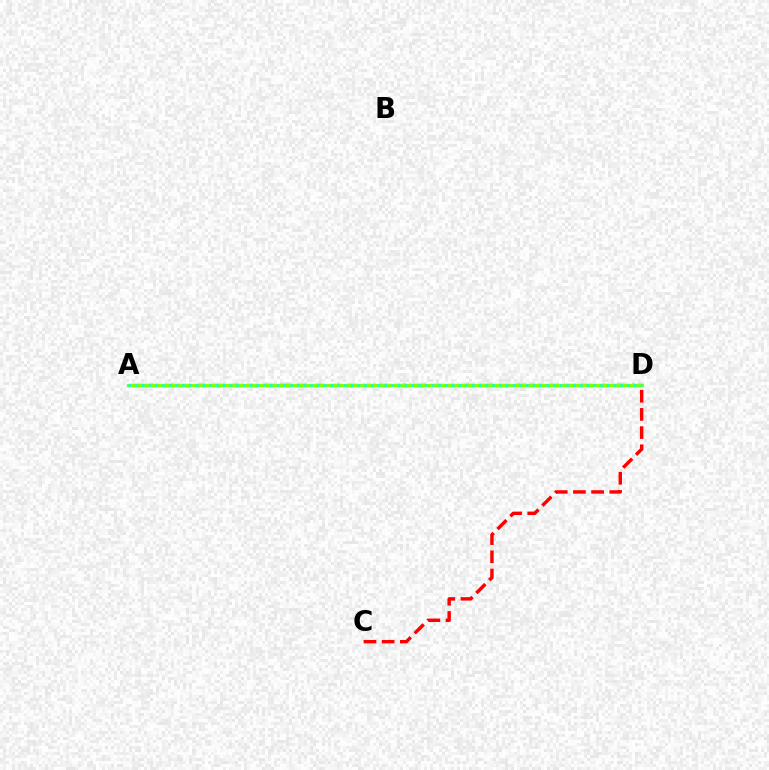{('A', 'D'): [{'color': '#7200ff', 'line_style': 'dashed', 'thickness': 2.27}, {'color': '#84ff00', 'line_style': 'solid', 'thickness': 2.3}, {'color': '#00fff6', 'line_style': 'dotted', 'thickness': 1.83}], ('C', 'D'): [{'color': '#ff0000', 'line_style': 'dashed', 'thickness': 2.47}]}